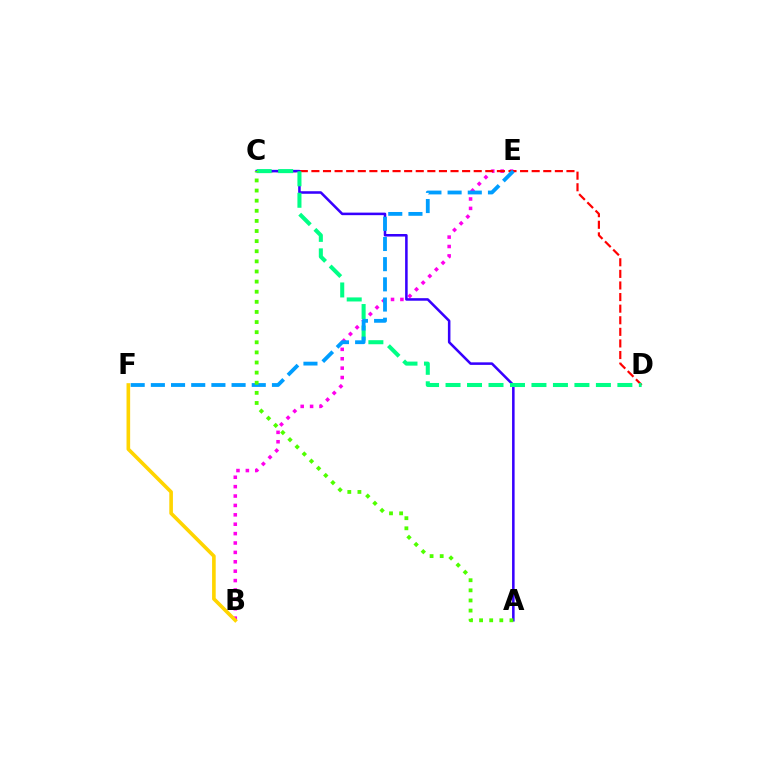{('B', 'E'): [{'color': '#ff00ed', 'line_style': 'dotted', 'thickness': 2.55}], ('C', 'D'): [{'color': '#ff0000', 'line_style': 'dashed', 'thickness': 1.57}, {'color': '#00ff86', 'line_style': 'dashed', 'thickness': 2.92}], ('A', 'C'): [{'color': '#3700ff', 'line_style': 'solid', 'thickness': 1.83}, {'color': '#4fff00', 'line_style': 'dotted', 'thickness': 2.75}], ('E', 'F'): [{'color': '#009eff', 'line_style': 'dashed', 'thickness': 2.74}], ('B', 'F'): [{'color': '#ffd500', 'line_style': 'solid', 'thickness': 2.61}]}